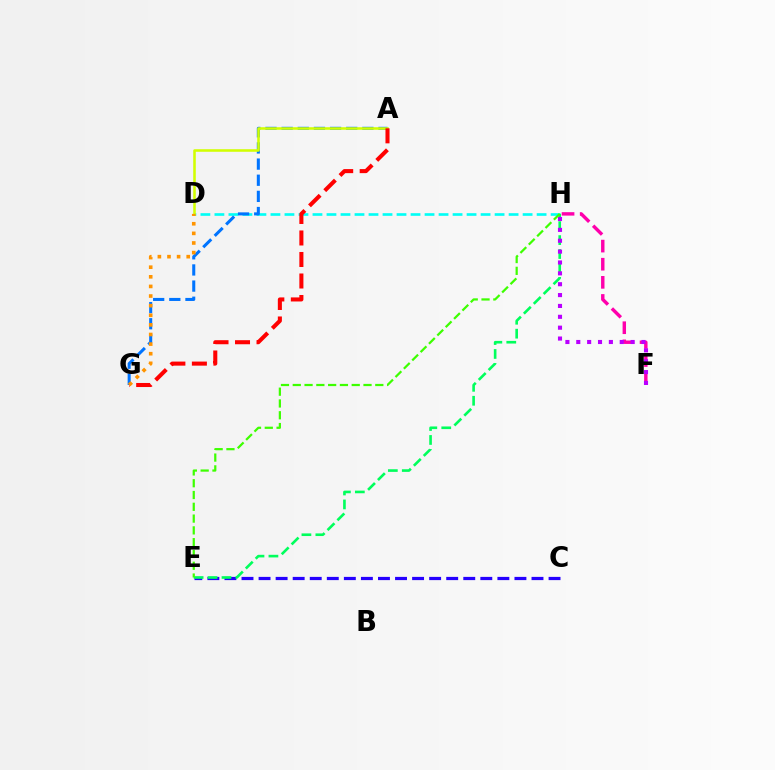{('F', 'H'): [{'color': '#ff00ac', 'line_style': 'dashed', 'thickness': 2.46}, {'color': '#b900ff', 'line_style': 'dotted', 'thickness': 2.95}], ('D', 'H'): [{'color': '#00fff6', 'line_style': 'dashed', 'thickness': 1.9}], ('C', 'E'): [{'color': '#2500ff', 'line_style': 'dashed', 'thickness': 2.32}], ('A', 'G'): [{'color': '#0074ff', 'line_style': 'dashed', 'thickness': 2.19}, {'color': '#ff0000', 'line_style': 'dashed', 'thickness': 2.92}], ('A', 'D'): [{'color': '#d1ff00', 'line_style': 'solid', 'thickness': 1.84}], ('D', 'G'): [{'color': '#ff9400', 'line_style': 'dotted', 'thickness': 2.61}], ('E', 'H'): [{'color': '#00ff5c', 'line_style': 'dashed', 'thickness': 1.89}, {'color': '#3dff00', 'line_style': 'dashed', 'thickness': 1.6}]}